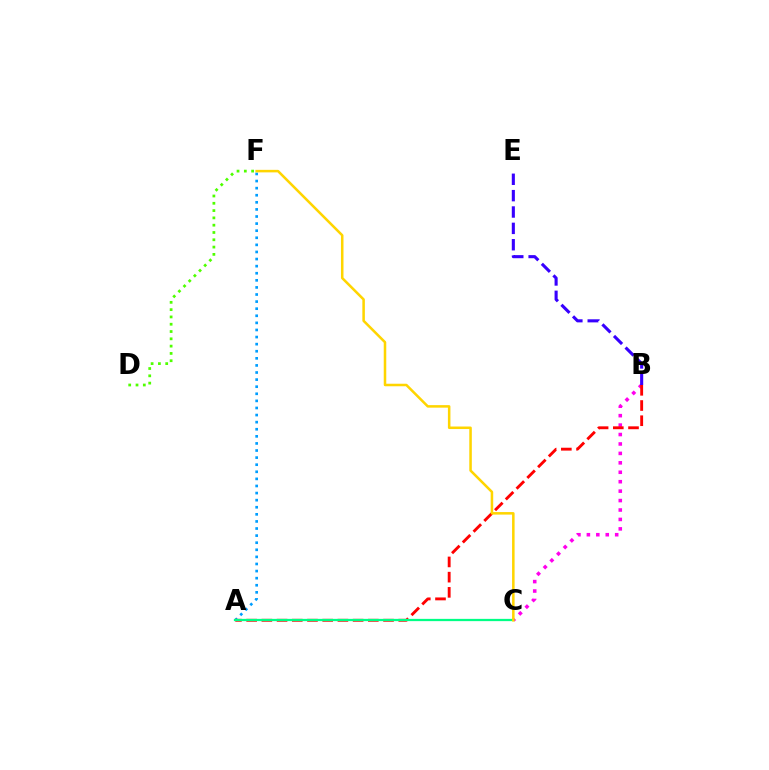{('B', 'C'): [{'color': '#ff00ed', 'line_style': 'dotted', 'thickness': 2.56}], ('D', 'F'): [{'color': '#4fff00', 'line_style': 'dotted', 'thickness': 1.98}], ('A', 'F'): [{'color': '#009eff', 'line_style': 'dotted', 'thickness': 1.93}], ('A', 'B'): [{'color': '#ff0000', 'line_style': 'dashed', 'thickness': 2.07}], ('B', 'E'): [{'color': '#3700ff', 'line_style': 'dashed', 'thickness': 2.22}], ('A', 'C'): [{'color': '#00ff86', 'line_style': 'solid', 'thickness': 1.63}], ('C', 'F'): [{'color': '#ffd500', 'line_style': 'solid', 'thickness': 1.82}]}